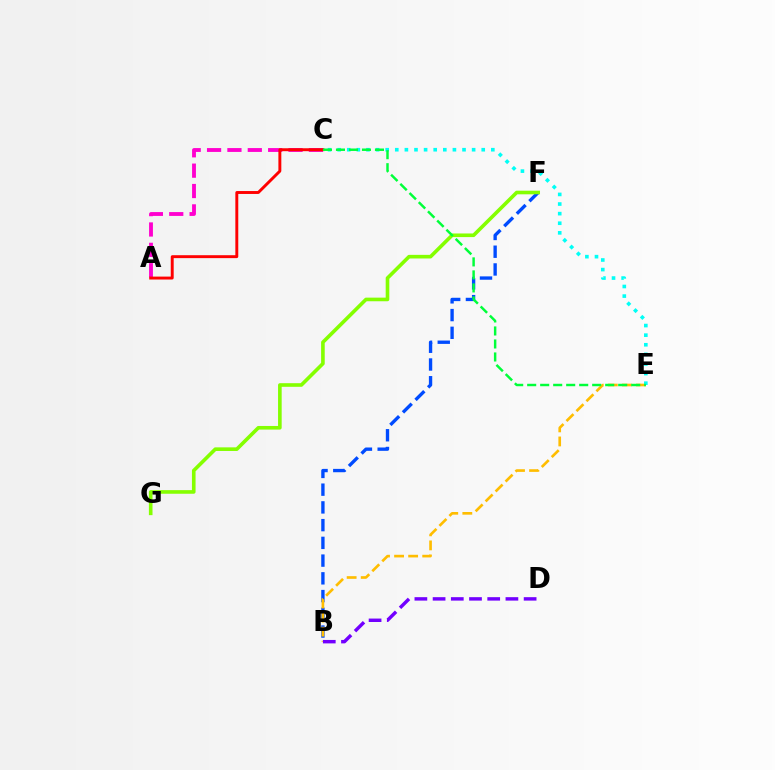{('A', 'C'): [{'color': '#ff00cf', 'line_style': 'dashed', 'thickness': 2.77}, {'color': '#ff0000', 'line_style': 'solid', 'thickness': 2.11}], ('B', 'F'): [{'color': '#004bff', 'line_style': 'dashed', 'thickness': 2.41}], ('F', 'G'): [{'color': '#84ff00', 'line_style': 'solid', 'thickness': 2.61}], ('B', 'E'): [{'color': '#ffbd00', 'line_style': 'dashed', 'thickness': 1.91}], ('C', 'E'): [{'color': '#00fff6', 'line_style': 'dotted', 'thickness': 2.61}, {'color': '#00ff39', 'line_style': 'dashed', 'thickness': 1.77}], ('B', 'D'): [{'color': '#7200ff', 'line_style': 'dashed', 'thickness': 2.47}]}